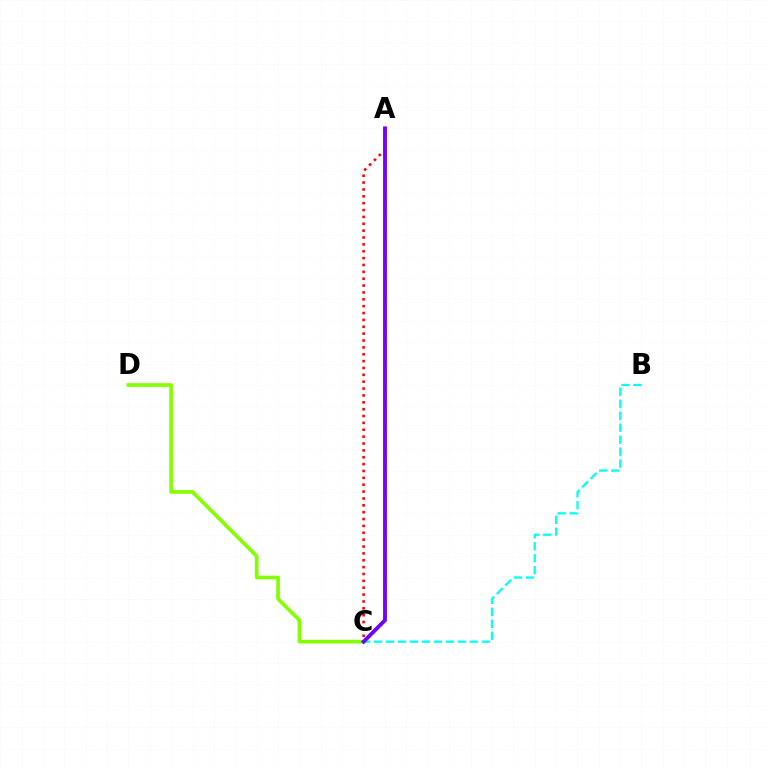{('B', 'C'): [{'color': '#00fff6', 'line_style': 'dashed', 'thickness': 1.63}], ('A', 'C'): [{'color': '#ff0000', 'line_style': 'dotted', 'thickness': 1.87}, {'color': '#7200ff', 'line_style': 'solid', 'thickness': 2.77}], ('C', 'D'): [{'color': '#84ff00', 'line_style': 'solid', 'thickness': 2.65}]}